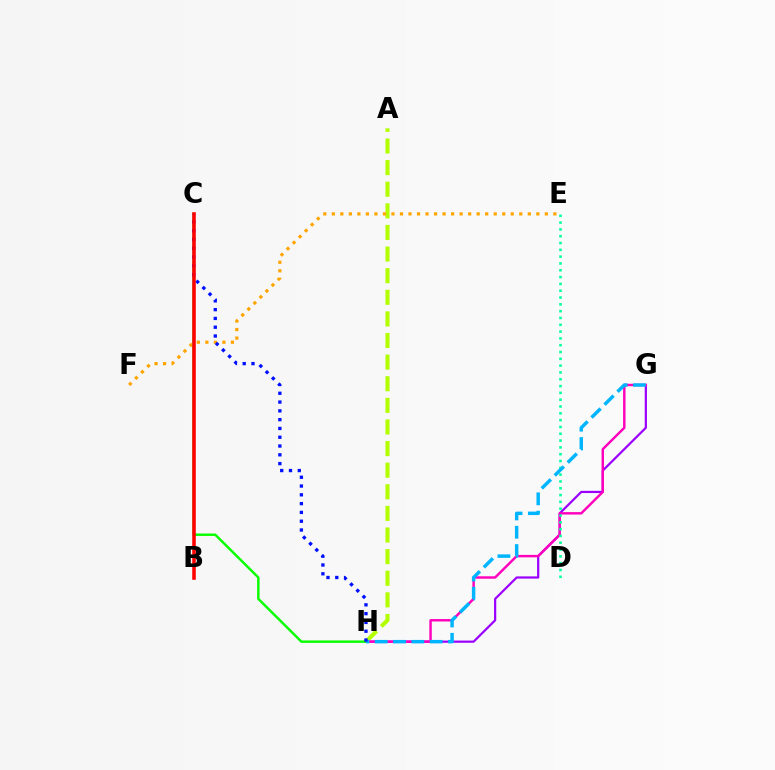{('A', 'H'): [{'color': '#b3ff00', 'line_style': 'dashed', 'thickness': 2.94}], ('G', 'H'): [{'color': '#9b00ff', 'line_style': 'solid', 'thickness': 1.6}, {'color': '#ff00bd', 'line_style': 'solid', 'thickness': 1.76}, {'color': '#00b5ff', 'line_style': 'dashed', 'thickness': 2.49}], ('D', 'E'): [{'color': '#00ff9d', 'line_style': 'dotted', 'thickness': 1.85}], ('E', 'F'): [{'color': '#ffa500', 'line_style': 'dotted', 'thickness': 2.32}], ('C', 'H'): [{'color': '#08ff00', 'line_style': 'solid', 'thickness': 1.76}, {'color': '#0010ff', 'line_style': 'dotted', 'thickness': 2.39}], ('B', 'C'): [{'color': '#ff0000', 'line_style': 'solid', 'thickness': 2.56}]}